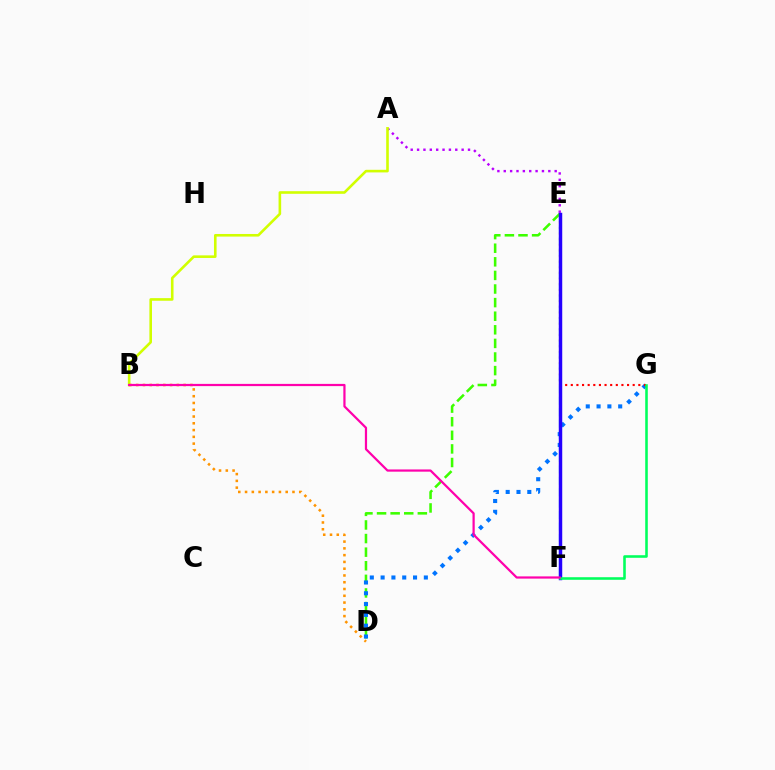{('D', 'E'): [{'color': '#3dff00', 'line_style': 'dashed', 'thickness': 1.85}], ('E', 'F'): [{'color': '#00fff6', 'line_style': 'dashed', 'thickness': 1.55}, {'color': '#2500ff', 'line_style': 'solid', 'thickness': 2.49}], ('A', 'E'): [{'color': '#b900ff', 'line_style': 'dotted', 'thickness': 1.73}], ('D', 'G'): [{'color': '#0074ff', 'line_style': 'dotted', 'thickness': 2.94}], ('A', 'B'): [{'color': '#d1ff00', 'line_style': 'solid', 'thickness': 1.88}], ('E', 'G'): [{'color': '#ff0000', 'line_style': 'dotted', 'thickness': 1.53}], ('B', 'D'): [{'color': '#ff9400', 'line_style': 'dotted', 'thickness': 1.84}], ('F', 'G'): [{'color': '#00ff5c', 'line_style': 'solid', 'thickness': 1.86}], ('B', 'F'): [{'color': '#ff00ac', 'line_style': 'solid', 'thickness': 1.6}]}